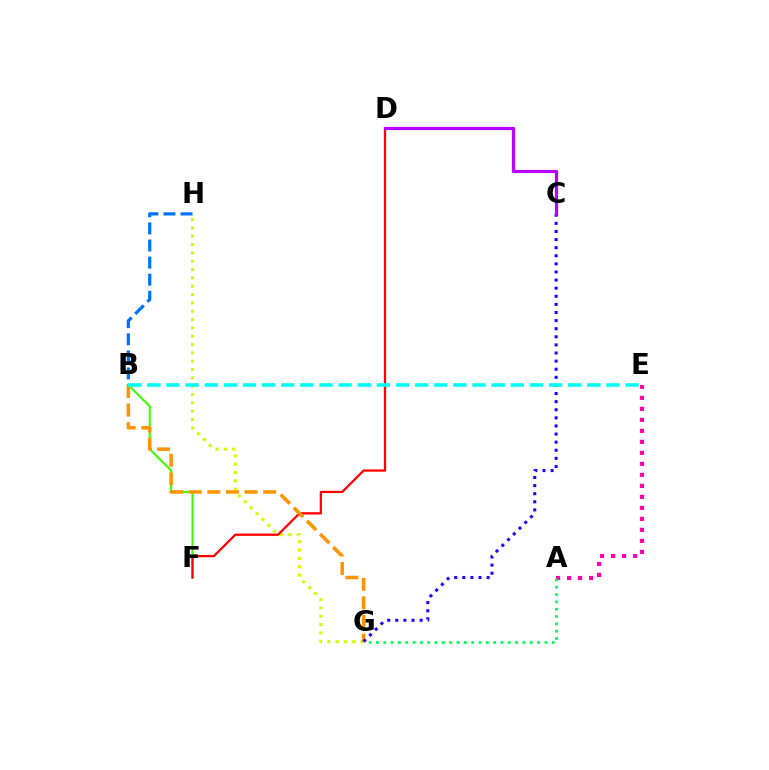{('B', 'F'): [{'color': '#3dff00', 'line_style': 'solid', 'thickness': 1.51}], ('G', 'H'): [{'color': '#d1ff00', 'line_style': 'dotted', 'thickness': 2.26}], ('B', 'H'): [{'color': '#0074ff', 'line_style': 'dashed', 'thickness': 2.32}], ('D', 'F'): [{'color': '#ff0000', 'line_style': 'solid', 'thickness': 1.63}], ('B', 'G'): [{'color': '#ff9400', 'line_style': 'dashed', 'thickness': 2.53}], ('C', 'G'): [{'color': '#2500ff', 'line_style': 'dotted', 'thickness': 2.2}], ('A', 'E'): [{'color': '#ff00ac', 'line_style': 'dotted', 'thickness': 2.99}], ('C', 'D'): [{'color': '#b900ff', 'line_style': 'solid', 'thickness': 2.28}], ('A', 'G'): [{'color': '#00ff5c', 'line_style': 'dotted', 'thickness': 1.99}], ('B', 'E'): [{'color': '#00fff6', 'line_style': 'dashed', 'thickness': 2.6}]}